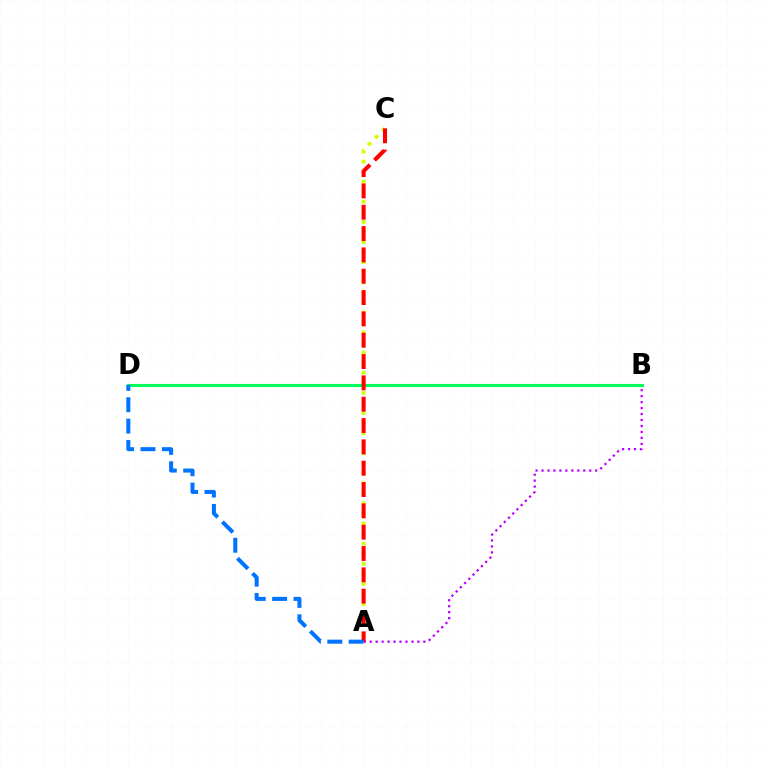{('A', 'B'): [{'color': '#b900ff', 'line_style': 'dotted', 'thickness': 1.62}], ('A', 'C'): [{'color': '#d1ff00', 'line_style': 'dotted', 'thickness': 2.73}, {'color': '#ff0000', 'line_style': 'dashed', 'thickness': 2.9}], ('B', 'D'): [{'color': '#00ff5c', 'line_style': 'solid', 'thickness': 2.23}], ('A', 'D'): [{'color': '#0074ff', 'line_style': 'dashed', 'thickness': 2.9}]}